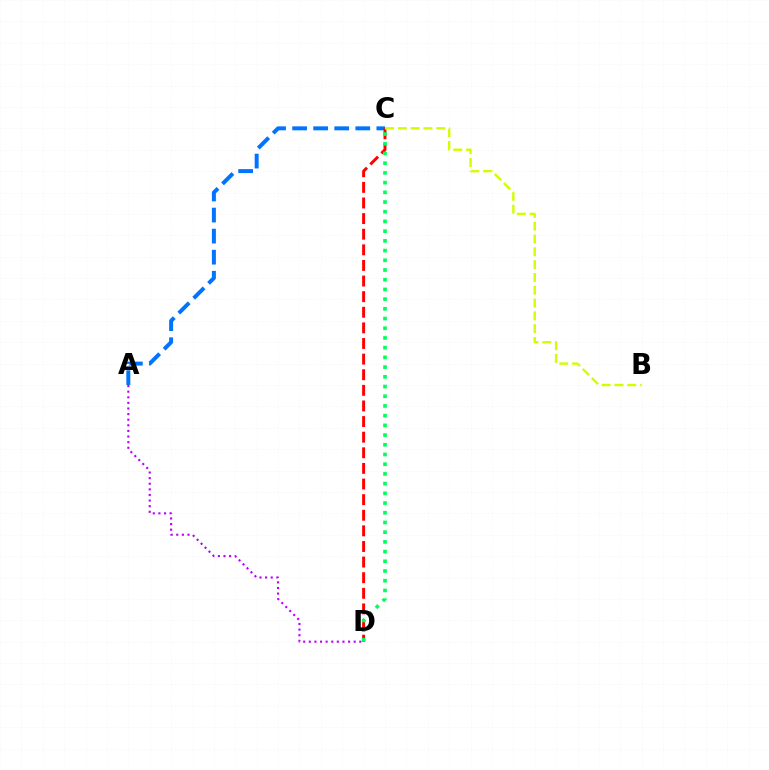{('A', 'C'): [{'color': '#0074ff', 'line_style': 'dashed', 'thickness': 2.86}], ('C', 'D'): [{'color': '#ff0000', 'line_style': 'dashed', 'thickness': 2.12}, {'color': '#00ff5c', 'line_style': 'dotted', 'thickness': 2.64}], ('A', 'D'): [{'color': '#b900ff', 'line_style': 'dotted', 'thickness': 1.52}], ('B', 'C'): [{'color': '#d1ff00', 'line_style': 'dashed', 'thickness': 1.74}]}